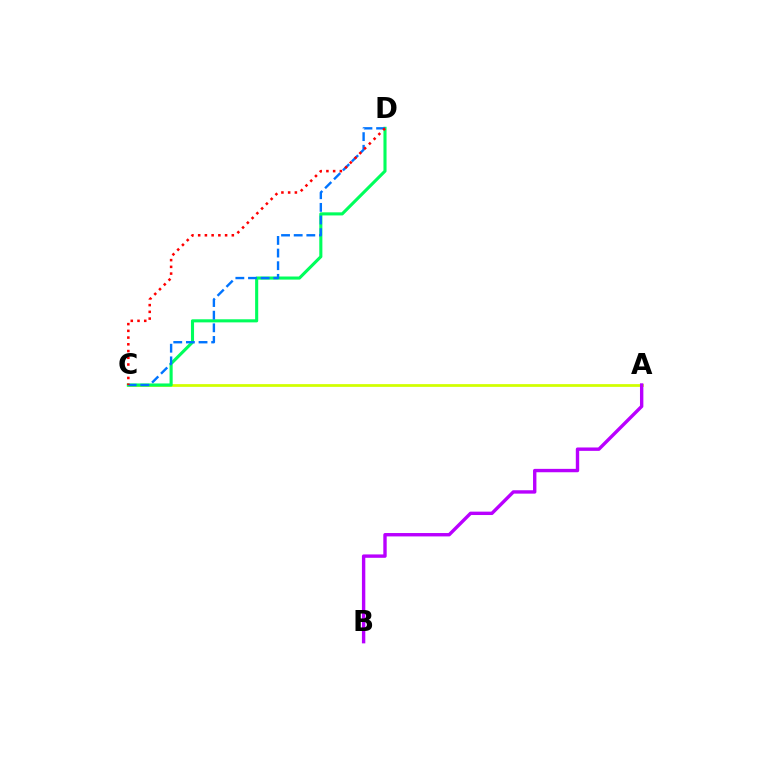{('A', 'C'): [{'color': '#d1ff00', 'line_style': 'solid', 'thickness': 1.98}], ('C', 'D'): [{'color': '#00ff5c', 'line_style': 'solid', 'thickness': 2.23}, {'color': '#0074ff', 'line_style': 'dashed', 'thickness': 1.72}, {'color': '#ff0000', 'line_style': 'dotted', 'thickness': 1.83}], ('A', 'B'): [{'color': '#b900ff', 'line_style': 'solid', 'thickness': 2.44}]}